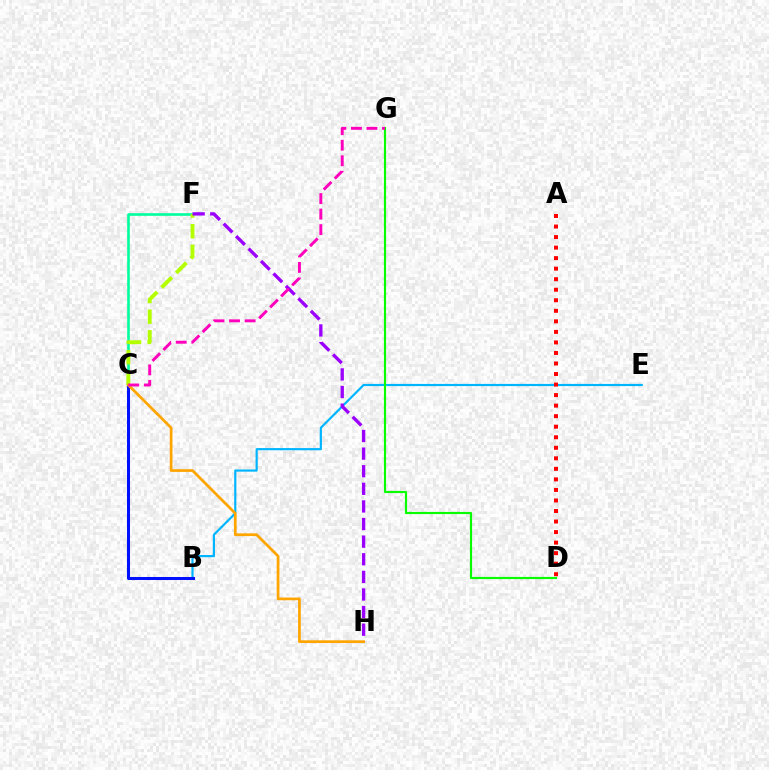{('B', 'E'): [{'color': '#00b5ff', 'line_style': 'solid', 'thickness': 1.58}], ('C', 'F'): [{'color': '#00ff9d', 'line_style': 'solid', 'thickness': 1.89}, {'color': '#b3ff00', 'line_style': 'dashed', 'thickness': 2.8}], ('D', 'G'): [{'color': '#08ff00', 'line_style': 'solid', 'thickness': 1.55}], ('A', 'D'): [{'color': '#ff0000', 'line_style': 'dotted', 'thickness': 2.86}], ('F', 'H'): [{'color': '#9b00ff', 'line_style': 'dashed', 'thickness': 2.39}], ('B', 'C'): [{'color': '#0010ff', 'line_style': 'solid', 'thickness': 2.17}], ('C', 'H'): [{'color': '#ffa500', 'line_style': 'solid', 'thickness': 1.96}], ('C', 'G'): [{'color': '#ff00bd', 'line_style': 'dashed', 'thickness': 2.11}]}